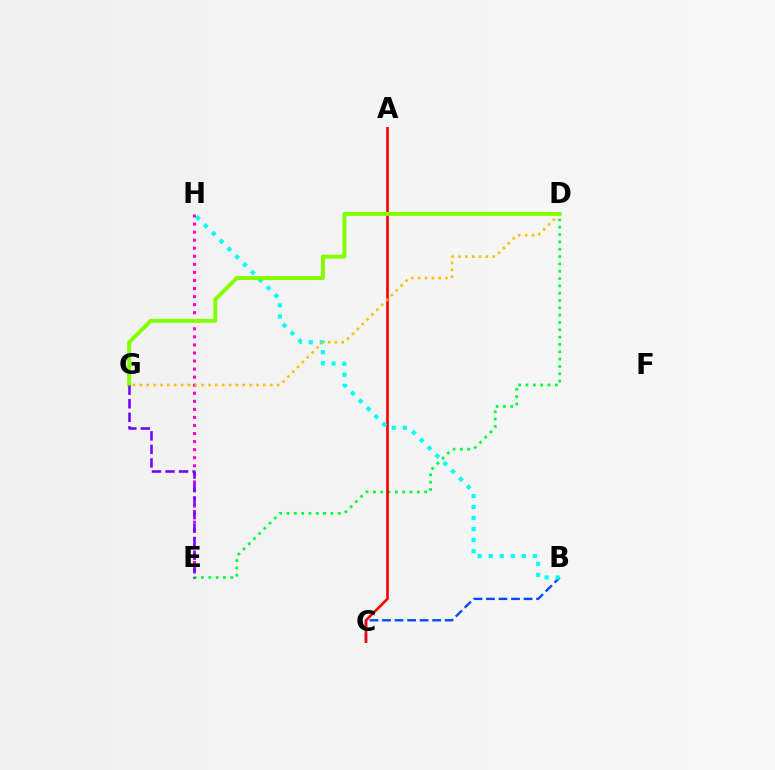{('B', 'C'): [{'color': '#004bff', 'line_style': 'dashed', 'thickness': 1.7}], ('E', 'H'): [{'color': '#ff00cf', 'line_style': 'dotted', 'thickness': 2.19}], ('D', 'E'): [{'color': '#00ff39', 'line_style': 'dotted', 'thickness': 1.99}], ('A', 'C'): [{'color': '#ff0000', 'line_style': 'solid', 'thickness': 1.91}], ('B', 'H'): [{'color': '#00fff6', 'line_style': 'dotted', 'thickness': 3.0}], ('D', 'G'): [{'color': '#ffbd00', 'line_style': 'dotted', 'thickness': 1.86}, {'color': '#84ff00', 'line_style': 'solid', 'thickness': 2.85}], ('E', 'G'): [{'color': '#7200ff', 'line_style': 'dashed', 'thickness': 1.84}]}